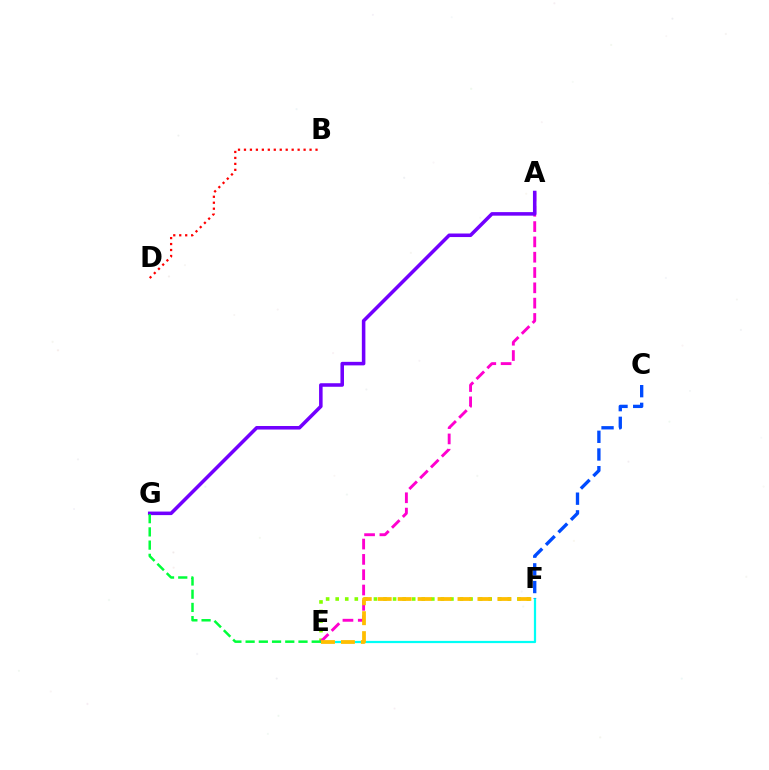{('E', 'F'): [{'color': '#84ff00', 'line_style': 'dotted', 'thickness': 2.6}, {'color': '#00fff6', 'line_style': 'solid', 'thickness': 1.6}, {'color': '#ffbd00', 'line_style': 'dashed', 'thickness': 2.71}], ('A', 'E'): [{'color': '#ff00cf', 'line_style': 'dashed', 'thickness': 2.08}], ('C', 'F'): [{'color': '#004bff', 'line_style': 'dashed', 'thickness': 2.4}], ('A', 'G'): [{'color': '#7200ff', 'line_style': 'solid', 'thickness': 2.55}], ('E', 'G'): [{'color': '#00ff39', 'line_style': 'dashed', 'thickness': 1.8}], ('B', 'D'): [{'color': '#ff0000', 'line_style': 'dotted', 'thickness': 1.62}]}